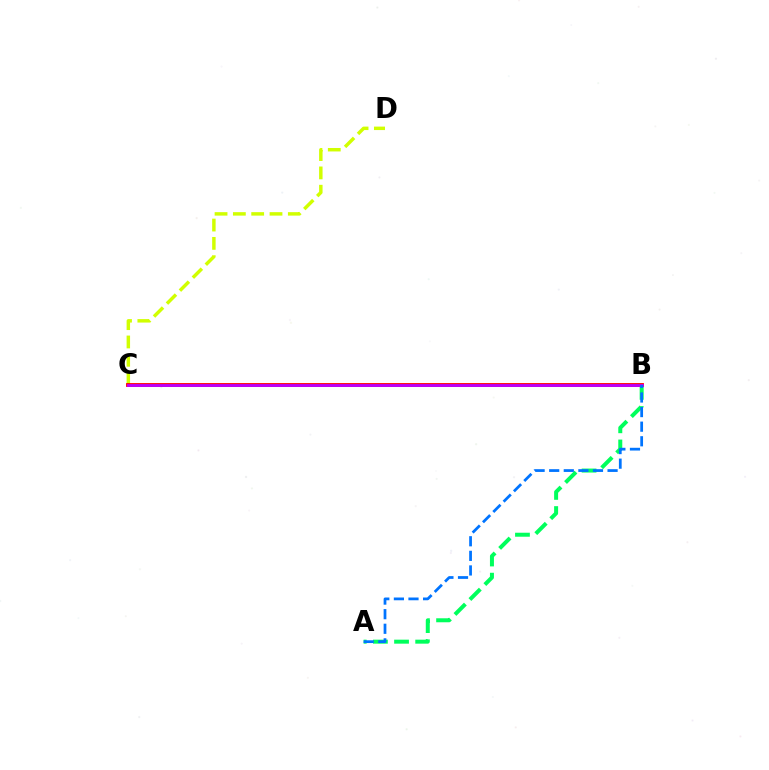{('C', 'D'): [{'color': '#d1ff00', 'line_style': 'dashed', 'thickness': 2.49}], ('A', 'B'): [{'color': '#00ff5c', 'line_style': 'dashed', 'thickness': 2.87}, {'color': '#0074ff', 'line_style': 'dashed', 'thickness': 1.98}], ('B', 'C'): [{'color': '#ff0000', 'line_style': 'solid', 'thickness': 2.76}, {'color': '#b900ff', 'line_style': 'solid', 'thickness': 2.03}]}